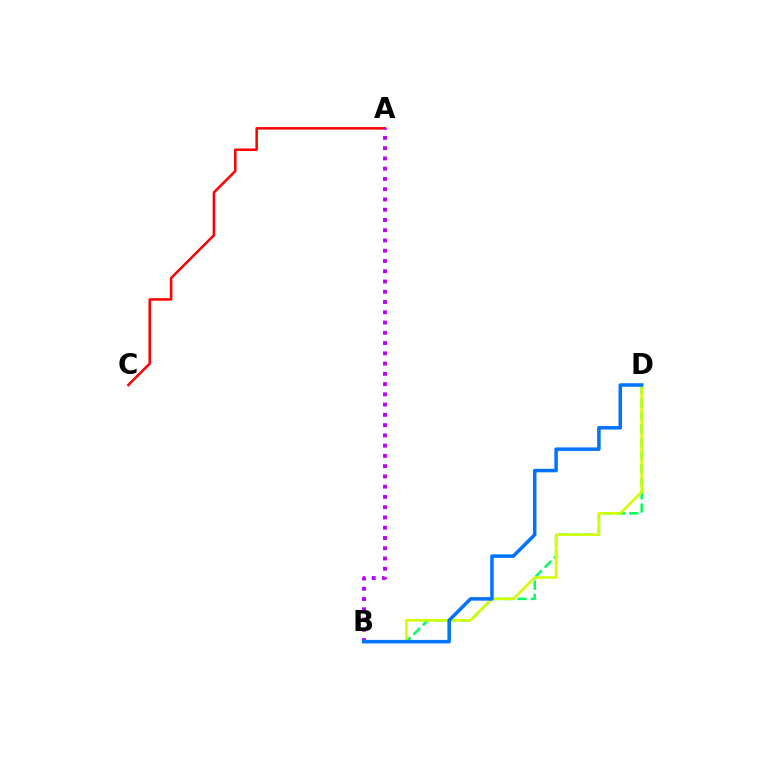{('B', 'D'): [{'color': '#00ff5c', 'line_style': 'dashed', 'thickness': 1.79}, {'color': '#d1ff00', 'line_style': 'solid', 'thickness': 1.87}, {'color': '#0074ff', 'line_style': 'solid', 'thickness': 2.53}], ('A', 'C'): [{'color': '#ff0000', 'line_style': 'solid', 'thickness': 1.82}], ('A', 'B'): [{'color': '#b900ff', 'line_style': 'dotted', 'thickness': 2.79}]}